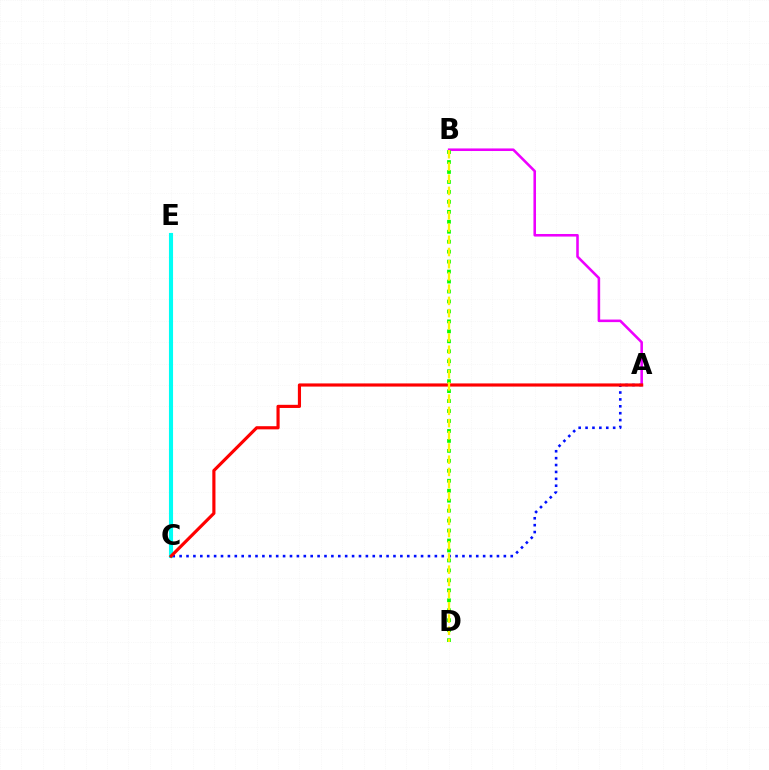{('A', 'C'): [{'color': '#0010ff', 'line_style': 'dotted', 'thickness': 1.87}, {'color': '#ff0000', 'line_style': 'solid', 'thickness': 2.27}], ('C', 'E'): [{'color': '#00fff6', 'line_style': 'solid', 'thickness': 2.95}], ('A', 'B'): [{'color': '#ee00ff', 'line_style': 'solid', 'thickness': 1.85}], ('B', 'D'): [{'color': '#08ff00', 'line_style': 'dotted', 'thickness': 2.71}, {'color': '#fcf500', 'line_style': 'dashed', 'thickness': 1.66}]}